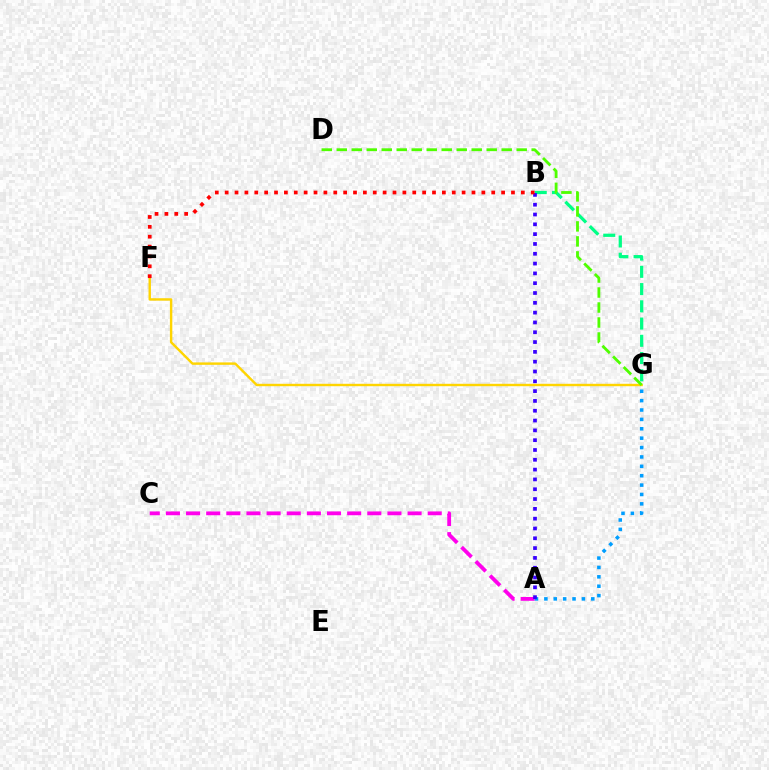{('A', 'C'): [{'color': '#ff00ed', 'line_style': 'dashed', 'thickness': 2.74}], ('F', 'G'): [{'color': '#ffd500', 'line_style': 'solid', 'thickness': 1.73}], ('A', 'G'): [{'color': '#009eff', 'line_style': 'dotted', 'thickness': 2.55}], ('B', 'G'): [{'color': '#00ff86', 'line_style': 'dashed', 'thickness': 2.34}], ('A', 'B'): [{'color': '#3700ff', 'line_style': 'dotted', 'thickness': 2.67}], ('B', 'F'): [{'color': '#ff0000', 'line_style': 'dotted', 'thickness': 2.68}], ('D', 'G'): [{'color': '#4fff00', 'line_style': 'dashed', 'thickness': 2.04}]}